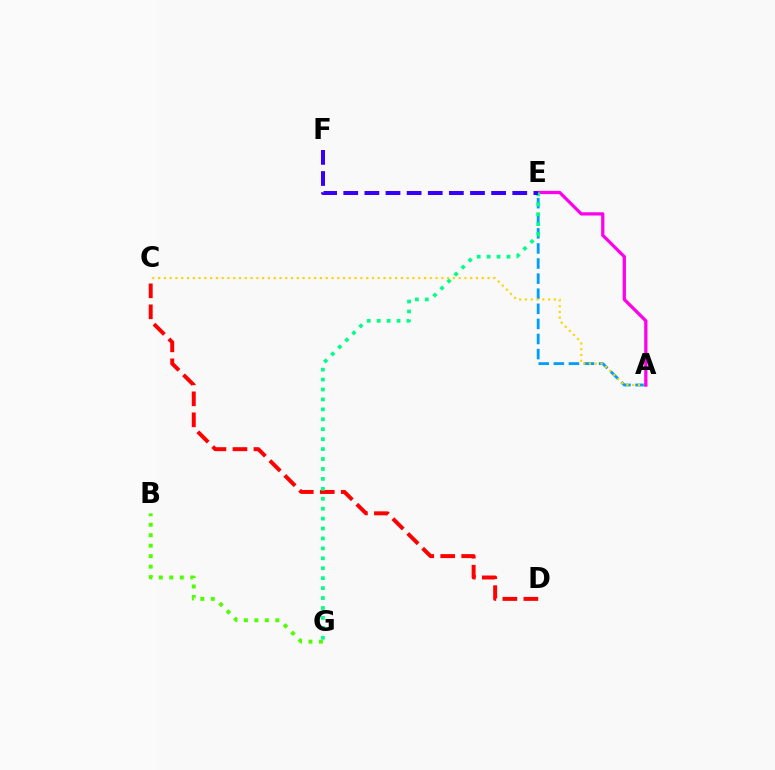{('A', 'E'): [{'color': '#009eff', 'line_style': 'dashed', 'thickness': 2.05}, {'color': '#ff00ed', 'line_style': 'solid', 'thickness': 2.35}], ('A', 'C'): [{'color': '#ffd500', 'line_style': 'dotted', 'thickness': 1.57}], ('B', 'G'): [{'color': '#4fff00', 'line_style': 'dotted', 'thickness': 2.85}], ('C', 'D'): [{'color': '#ff0000', 'line_style': 'dashed', 'thickness': 2.85}], ('E', 'G'): [{'color': '#00ff86', 'line_style': 'dotted', 'thickness': 2.7}], ('E', 'F'): [{'color': '#3700ff', 'line_style': 'dashed', 'thickness': 2.87}]}